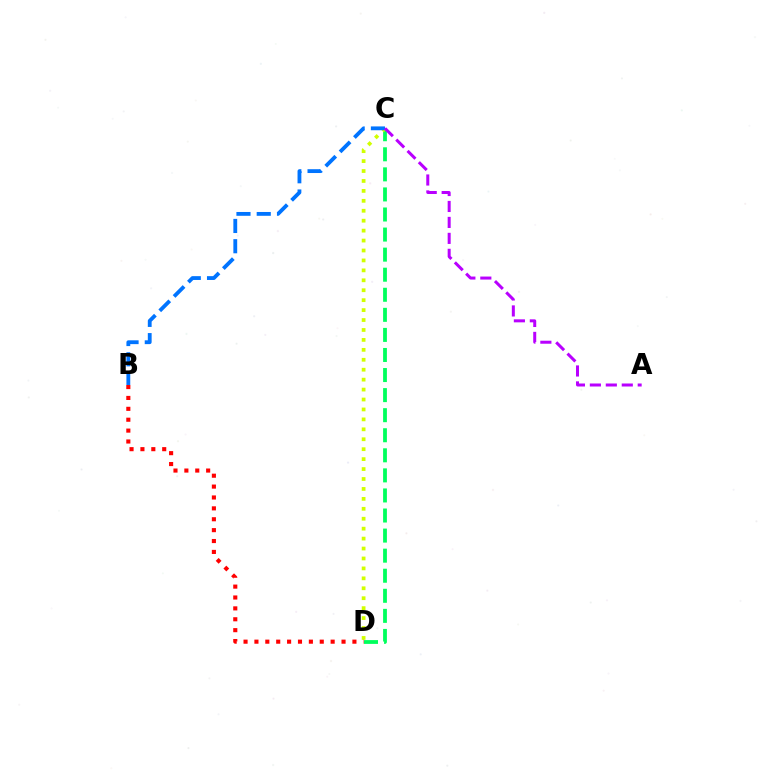{('C', 'D'): [{'color': '#00ff5c', 'line_style': 'dashed', 'thickness': 2.73}, {'color': '#d1ff00', 'line_style': 'dotted', 'thickness': 2.7}], ('B', 'D'): [{'color': '#ff0000', 'line_style': 'dotted', 'thickness': 2.96}], ('B', 'C'): [{'color': '#0074ff', 'line_style': 'dashed', 'thickness': 2.75}], ('A', 'C'): [{'color': '#b900ff', 'line_style': 'dashed', 'thickness': 2.17}]}